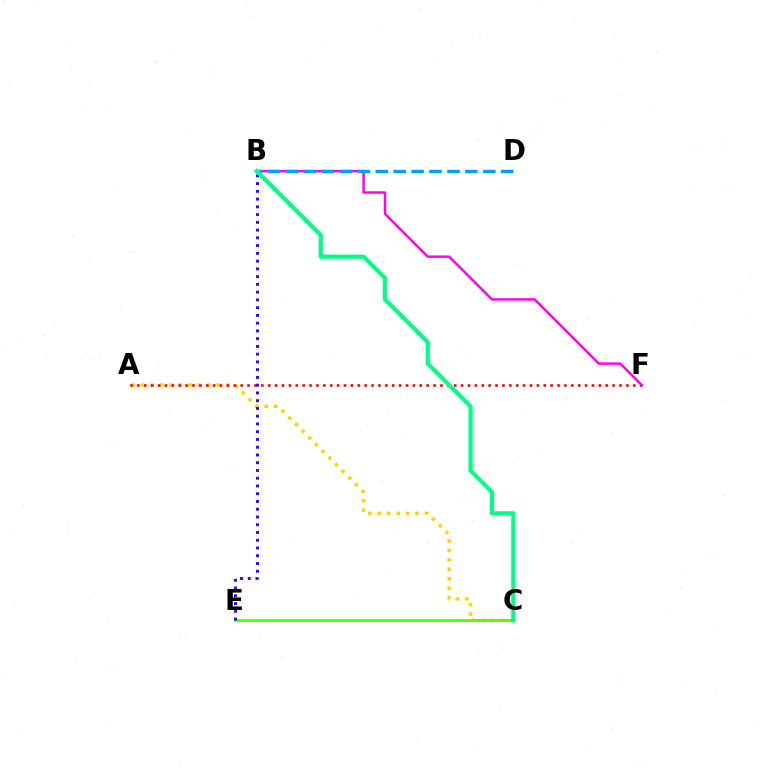{('A', 'C'): [{'color': '#ffd500', 'line_style': 'dotted', 'thickness': 2.57}], ('A', 'F'): [{'color': '#ff0000', 'line_style': 'dotted', 'thickness': 1.87}], ('C', 'E'): [{'color': '#4fff00', 'line_style': 'solid', 'thickness': 2.01}], ('B', 'F'): [{'color': '#ff00ed', 'line_style': 'solid', 'thickness': 1.76}], ('B', 'E'): [{'color': '#3700ff', 'line_style': 'dotted', 'thickness': 2.11}], ('B', 'D'): [{'color': '#009eff', 'line_style': 'dashed', 'thickness': 2.44}], ('B', 'C'): [{'color': '#00ff86', 'line_style': 'solid', 'thickness': 2.99}]}